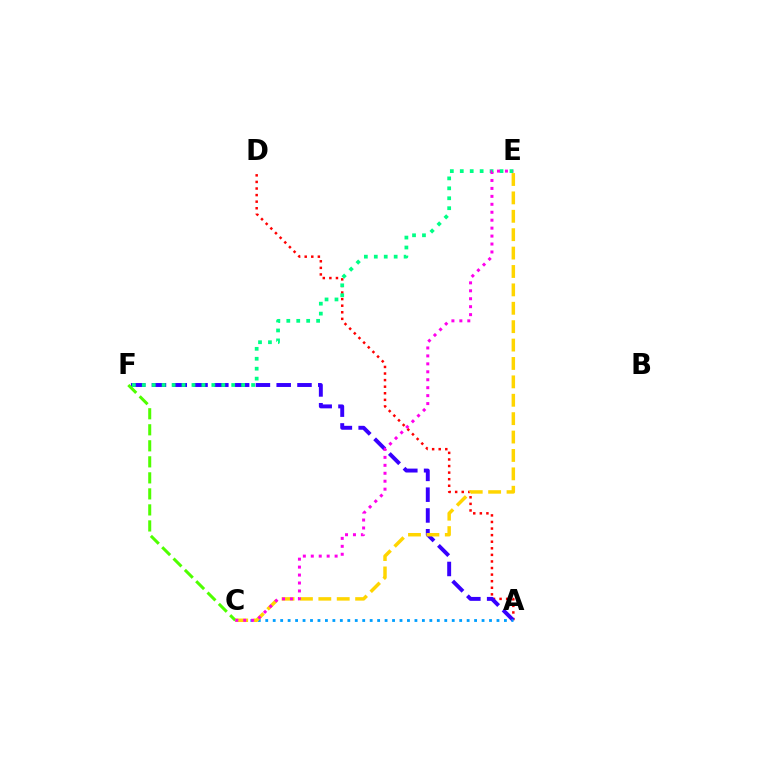{('A', 'D'): [{'color': '#ff0000', 'line_style': 'dotted', 'thickness': 1.79}], ('A', 'F'): [{'color': '#3700ff', 'line_style': 'dashed', 'thickness': 2.82}], ('C', 'F'): [{'color': '#4fff00', 'line_style': 'dashed', 'thickness': 2.18}], ('E', 'F'): [{'color': '#00ff86', 'line_style': 'dotted', 'thickness': 2.7}], ('A', 'C'): [{'color': '#009eff', 'line_style': 'dotted', 'thickness': 2.03}], ('C', 'E'): [{'color': '#ffd500', 'line_style': 'dashed', 'thickness': 2.5}, {'color': '#ff00ed', 'line_style': 'dotted', 'thickness': 2.16}]}